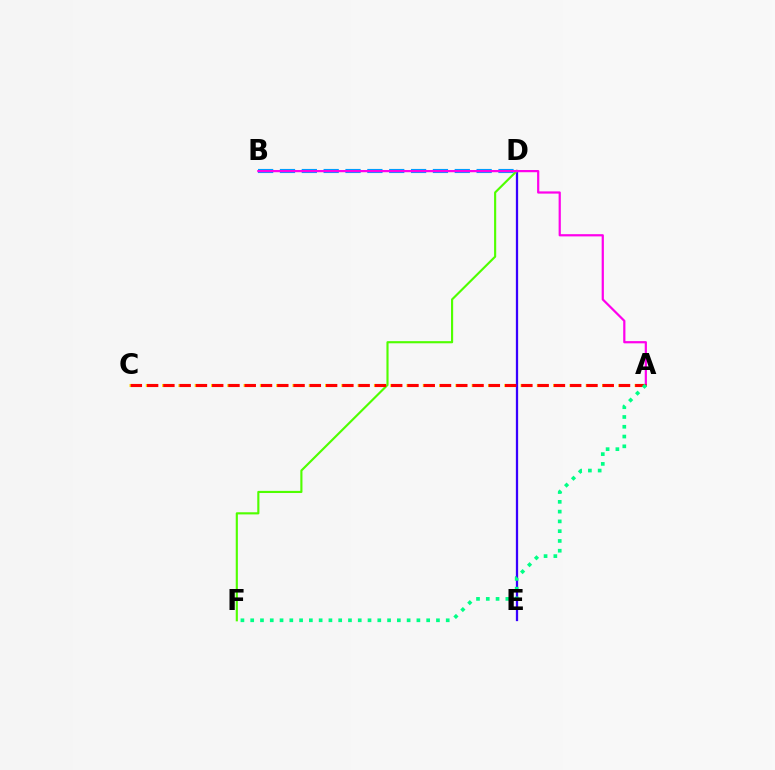{('D', 'E'): [{'color': '#3700ff', 'line_style': 'solid', 'thickness': 1.64}], ('D', 'F'): [{'color': '#4fff00', 'line_style': 'solid', 'thickness': 1.54}], ('B', 'D'): [{'color': '#009eff', 'line_style': 'dashed', 'thickness': 2.97}], ('A', 'B'): [{'color': '#ff00ed', 'line_style': 'solid', 'thickness': 1.6}], ('A', 'C'): [{'color': '#ffd500', 'line_style': 'dashed', 'thickness': 2.21}, {'color': '#ff0000', 'line_style': 'dashed', 'thickness': 2.21}], ('A', 'F'): [{'color': '#00ff86', 'line_style': 'dotted', 'thickness': 2.66}]}